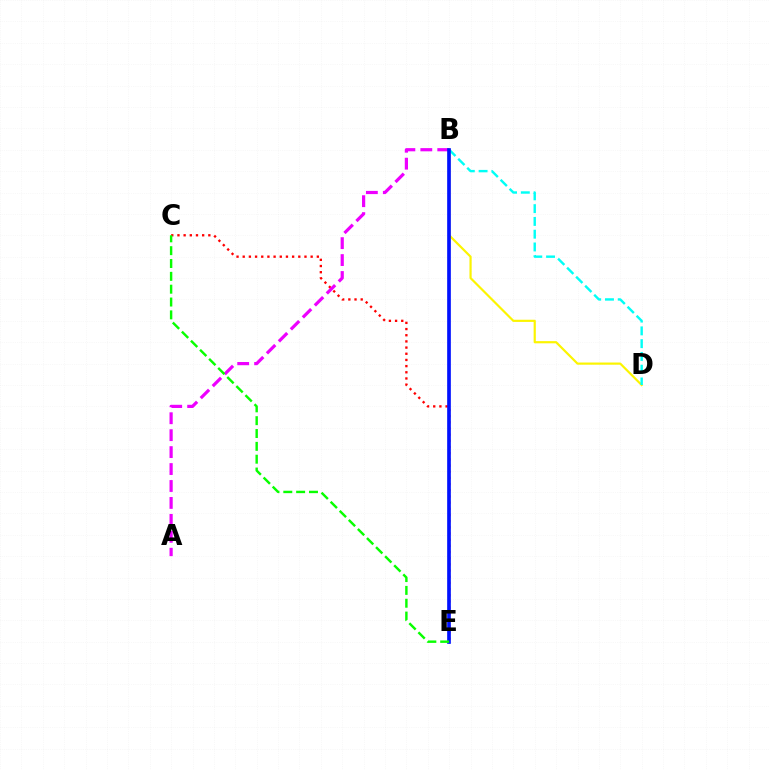{('C', 'E'): [{'color': '#ff0000', 'line_style': 'dotted', 'thickness': 1.68}, {'color': '#08ff00', 'line_style': 'dashed', 'thickness': 1.74}], ('A', 'B'): [{'color': '#ee00ff', 'line_style': 'dashed', 'thickness': 2.3}], ('B', 'D'): [{'color': '#fcf500', 'line_style': 'solid', 'thickness': 1.57}, {'color': '#00fff6', 'line_style': 'dashed', 'thickness': 1.74}], ('B', 'E'): [{'color': '#0010ff', 'line_style': 'solid', 'thickness': 2.64}]}